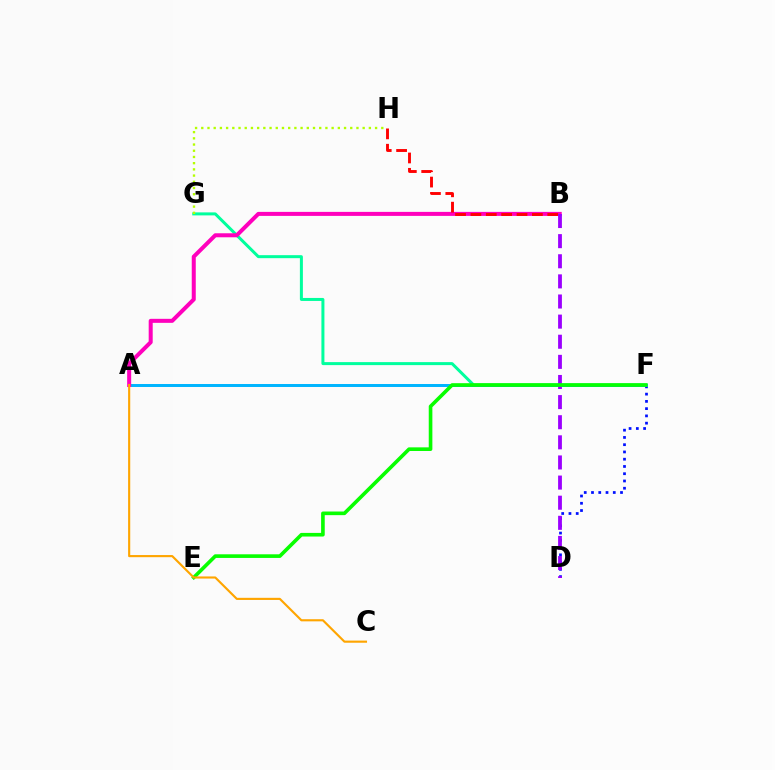{('F', 'G'): [{'color': '#00ff9d', 'line_style': 'solid', 'thickness': 2.16}], ('D', 'F'): [{'color': '#0010ff', 'line_style': 'dotted', 'thickness': 1.97}], ('A', 'F'): [{'color': '#00b5ff', 'line_style': 'solid', 'thickness': 2.15}], ('A', 'B'): [{'color': '#ff00bd', 'line_style': 'solid', 'thickness': 2.89}], ('B', 'H'): [{'color': '#ff0000', 'line_style': 'dashed', 'thickness': 2.09}], ('B', 'D'): [{'color': '#9b00ff', 'line_style': 'dashed', 'thickness': 2.73}], ('E', 'F'): [{'color': '#08ff00', 'line_style': 'solid', 'thickness': 2.61}], ('A', 'C'): [{'color': '#ffa500', 'line_style': 'solid', 'thickness': 1.54}], ('G', 'H'): [{'color': '#b3ff00', 'line_style': 'dotted', 'thickness': 1.69}]}